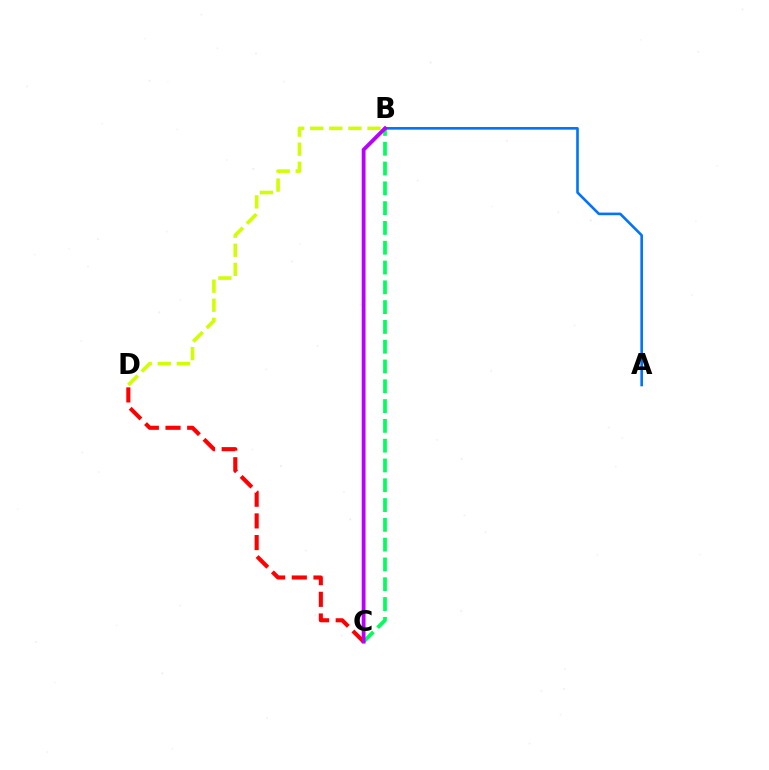{('B', 'D'): [{'color': '#d1ff00', 'line_style': 'dashed', 'thickness': 2.59}], ('B', 'C'): [{'color': '#00ff5c', 'line_style': 'dashed', 'thickness': 2.69}, {'color': '#b900ff', 'line_style': 'solid', 'thickness': 2.74}], ('C', 'D'): [{'color': '#ff0000', 'line_style': 'dashed', 'thickness': 2.94}], ('A', 'B'): [{'color': '#0074ff', 'line_style': 'solid', 'thickness': 1.89}]}